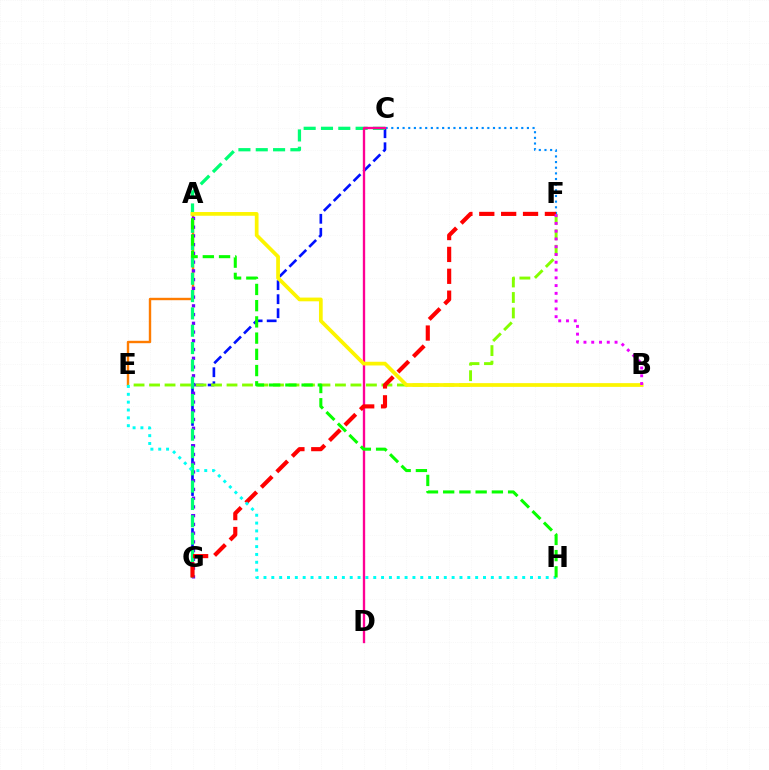{('C', 'G'): [{'color': '#0010ff', 'line_style': 'dashed', 'thickness': 1.9}, {'color': '#00ff74', 'line_style': 'dashed', 'thickness': 2.35}], ('A', 'E'): [{'color': '#ff7c00', 'line_style': 'solid', 'thickness': 1.73}], ('E', 'F'): [{'color': '#84ff00', 'line_style': 'dashed', 'thickness': 2.1}], ('C', 'F'): [{'color': '#008cff', 'line_style': 'dotted', 'thickness': 1.54}], ('A', 'G'): [{'color': '#7200ff', 'line_style': 'dotted', 'thickness': 2.38}], ('C', 'D'): [{'color': '#ff0094', 'line_style': 'solid', 'thickness': 1.69}], ('A', 'B'): [{'color': '#fcf500', 'line_style': 'solid', 'thickness': 2.68}], ('F', 'G'): [{'color': '#ff0000', 'line_style': 'dashed', 'thickness': 2.97}], ('B', 'F'): [{'color': '#ee00ff', 'line_style': 'dotted', 'thickness': 2.11}], ('E', 'H'): [{'color': '#00fff6', 'line_style': 'dotted', 'thickness': 2.13}], ('A', 'H'): [{'color': '#08ff00', 'line_style': 'dashed', 'thickness': 2.2}]}